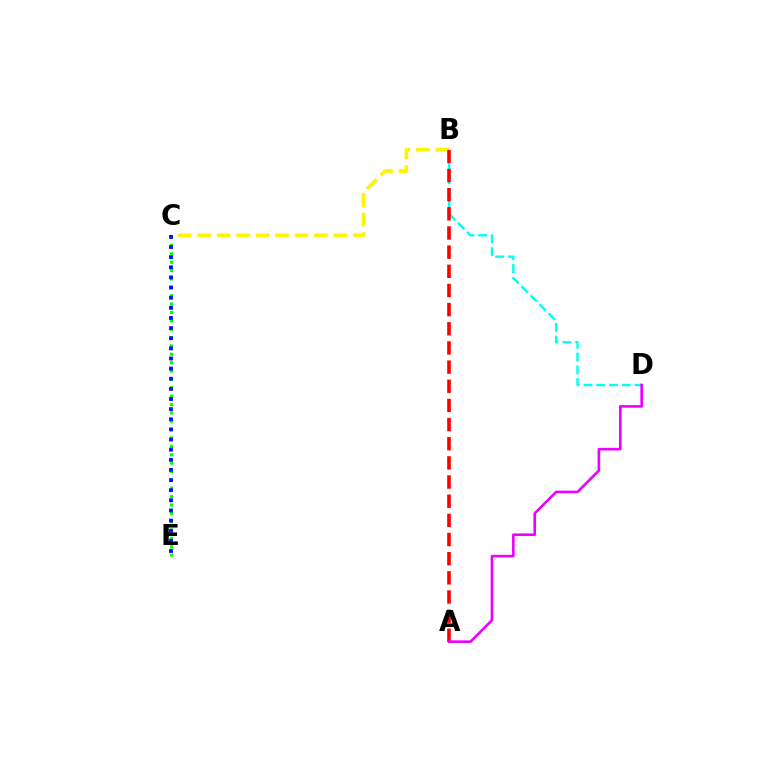{('B', 'C'): [{'color': '#fcf500', 'line_style': 'dashed', 'thickness': 2.64}], ('C', 'E'): [{'color': '#08ff00', 'line_style': 'dotted', 'thickness': 2.27}, {'color': '#0010ff', 'line_style': 'dotted', 'thickness': 2.75}], ('B', 'D'): [{'color': '#00fff6', 'line_style': 'dashed', 'thickness': 1.73}], ('A', 'B'): [{'color': '#ff0000', 'line_style': 'dashed', 'thickness': 2.6}], ('A', 'D'): [{'color': '#ee00ff', 'line_style': 'solid', 'thickness': 1.89}]}